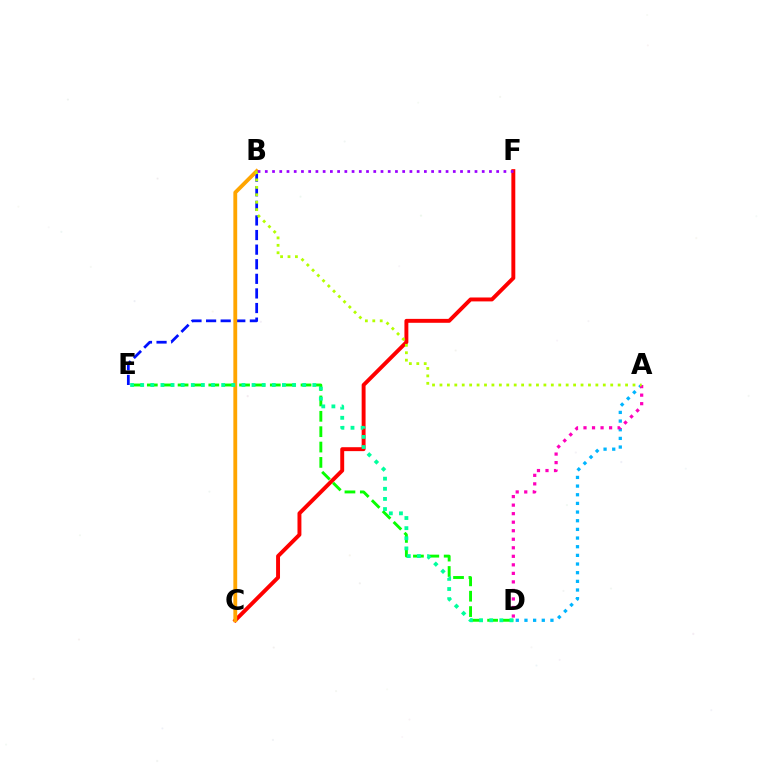{('C', 'F'): [{'color': '#ff0000', 'line_style': 'solid', 'thickness': 2.82}], ('B', 'E'): [{'color': '#0010ff', 'line_style': 'dashed', 'thickness': 1.98}], ('A', 'D'): [{'color': '#00b5ff', 'line_style': 'dotted', 'thickness': 2.35}, {'color': '#ff00bd', 'line_style': 'dotted', 'thickness': 2.32}], ('D', 'E'): [{'color': '#08ff00', 'line_style': 'dashed', 'thickness': 2.09}, {'color': '#00ff9d', 'line_style': 'dotted', 'thickness': 2.75}], ('B', 'C'): [{'color': '#ffa500', 'line_style': 'solid', 'thickness': 2.76}], ('A', 'B'): [{'color': '#b3ff00', 'line_style': 'dotted', 'thickness': 2.02}], ('B', 'F'): [{'color': '#9b00ff', 'line_style': 'dotted', 'thickness': 1.96}]}